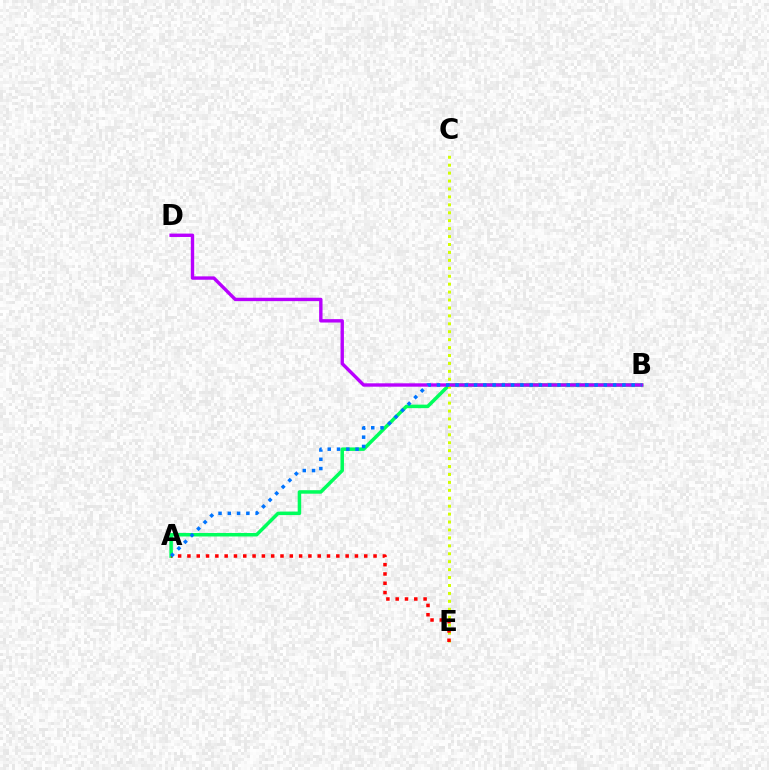{('A', 'B'): [{'color': '#00ff5c', 'line_style': 'solid', 'thickness': 2.52}, {'color': '#0074ff', 'line_style': 'dotted', 'thickness': 2.52}], ('C', 'E'): [{'color': '#d1ff00', 'line_style': 'dotted', 'thickness': 2.15}], ('A', 'E'): [{'color': '#ff0000', 'line_style': 'dotted', 'thickness': 2.53}], ('B', 'D'): [{'color': '#b900ff', 'line_style': 'solid', 'thickness': 2.43}]}